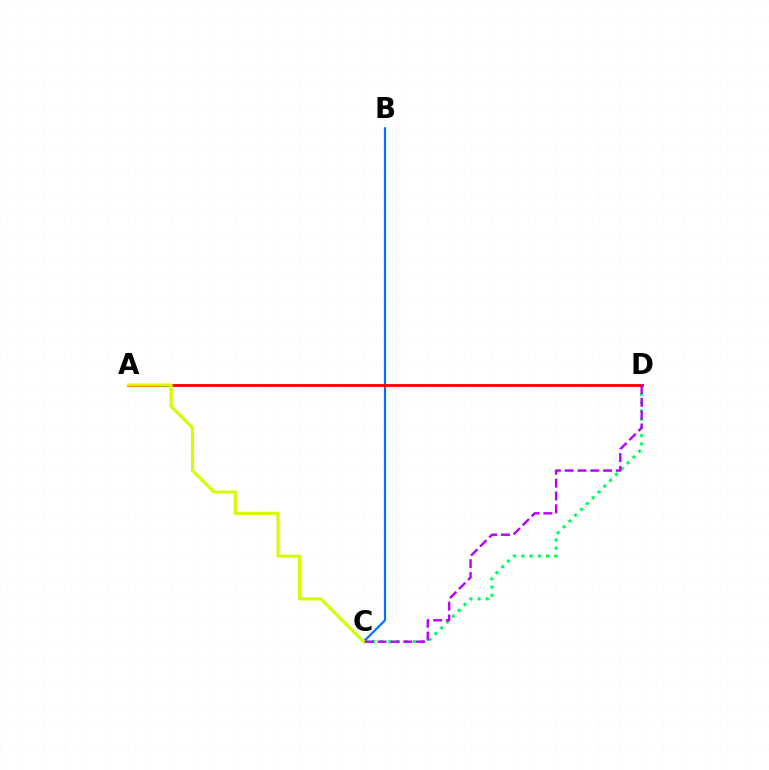{('B', 'C'): [{'color': '#0074ff', 'line_style': 'solid', 'thickness': 1.59}], ('C', 'D'): [{'color': '#00ff5c', 'line_style': 'dotted', 'thickness': 2.24}, {'color': '#b900ff', 'line_style': 'dashed', 'thickness': 1.74}], ('A', 'D'): [{'color': '#ff0000', 'line_style': 'solid', 'thickness': 2.03}], ('A', 'C'): [{'color': '#d1ff00', 'line_style': 'solid', 'thickness': 2.26}]}